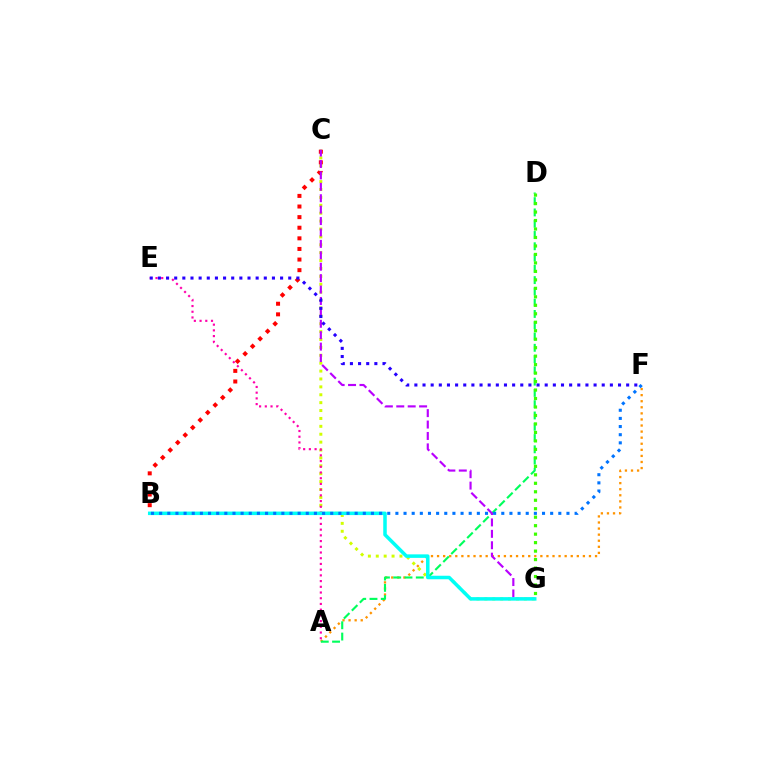{('A', 'F'): [{'color': '#ff9400', 'line_style': 'dotted', 'thickness': 1.65}], ('C', 'G'): [{'color': '#d1ff00', 'line_style': 'dotted', 'thickness': 2.14}, {'color': '#b900ff', 'line_style': 'dashed', 'thickness': 1.55}], ('B', 'C'): [{'color': '#ff0000', 'line_style': 'dotted', 'thickness': 2.88}], ('A', 'D'): [{'color': '#00ff5c', 'line_style': 'dashed', 'thickness': 1.53}], ('D', 'G'): [{'color': '#3dff00', 'line_style': 'dotted', 'thickness': 2.3}], ('A', 'E'): [{'color': '#ff00ac', 'line_style': 'dotted', 'thickness': 1.55}], ('E', 'F'): [{'color': '#2500ff', 'line_style': 'dotted', 'thickness': 2.21}], ('B', 'G'): [{'color': '#00fff6', 'line_style': 'solid', 'thickness': 2.53}], ('B', 'F'): [{'color': '#0074ff', 'line_style': 'dotted', 'thickness': 2.21}]}